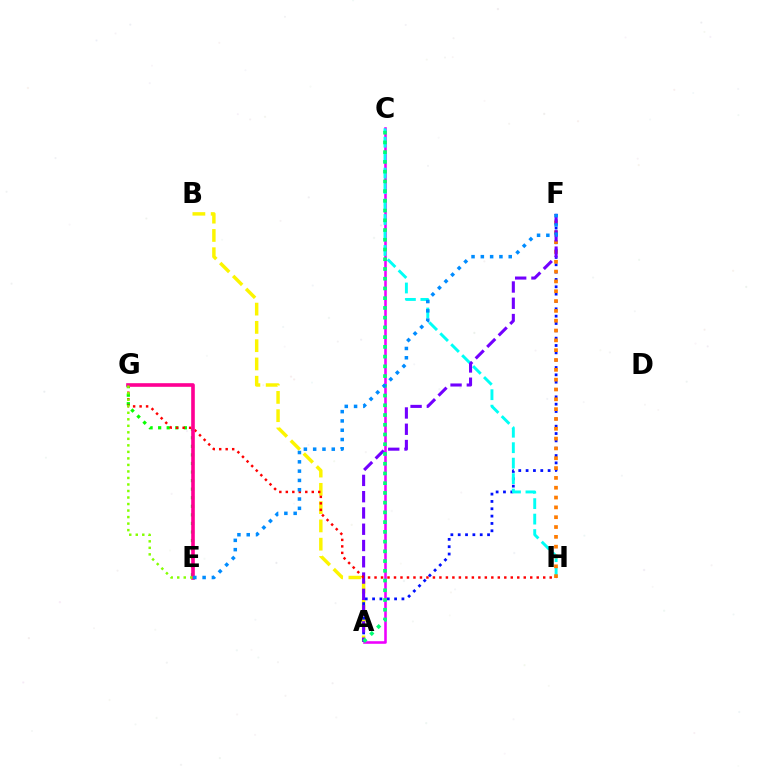{('A', 'C'): [{'color': '#ee00ff', 'line_style': 'solid', 'thickness': 1.86}, {'color': '#00ff74', 'line_style': 'dotted', 'thickness': 2.65}], ('A', 'B'): [{'color': '#fcf500', 'line_style': 'dashed', 'thickness': 2.48}], ('A', 'F'): [{'color': '#0010ff', 'line_style': 'dotted', 'thickness': 1.99}, {'color': '#7200ff', 'line_style': 'dashed', 'thickness': 2.21}], ('C', 'H'): [{'color': '#00fff6', 'line_style': 'dashed', 'thickness': 2.1}], ('F', 'H'): [{'color': '#ff7c00', 'line_style': 'dotted', 'thickness': 2.67}], ('E', 'G'): [{'color': '#08ff00', 'line_style': 'dotted', 'thickness': 2.33}, {'color': '#ff0094', 'line_style': 'solid', 'thickness': 2.61}, {'color': '#84ff00', 'line_style': 'dotted', 'thickness': 1.77}], ('G', 'H'): [{'color': '#ff0000', 'line_style': 'dotted', 'thickness': 1.76}], ('E', 'F'): [{'color': '#008cff', 'line_style': 'dotted', 'thickness': 2.53}]}